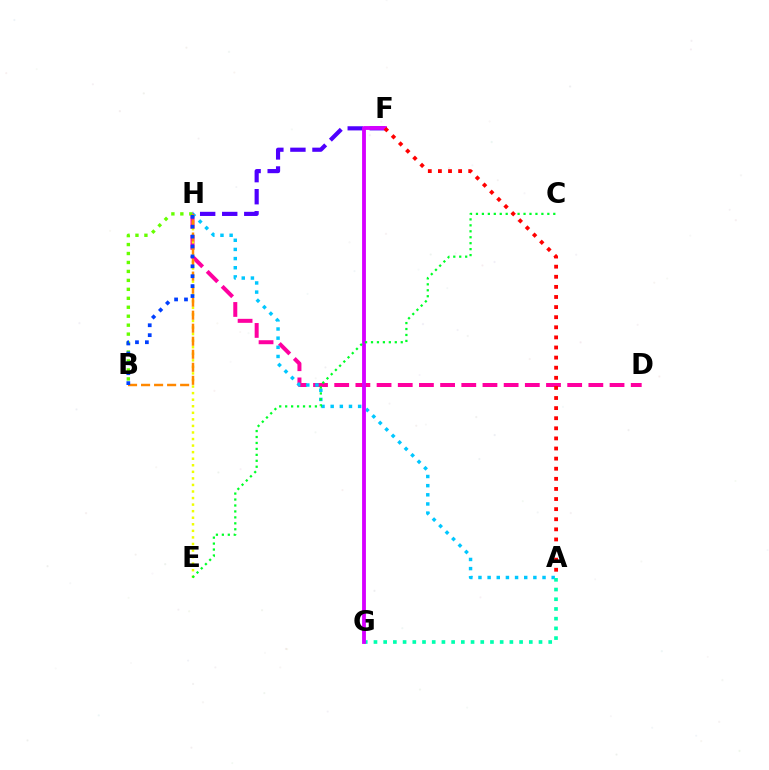{('D', 'H'): [{'color': '#ff00a0', 'line_style': 'dashed', 'thickness': 2.88}], ('A', 'H'): [{'color': '#00c7ff', 'line_style': 'dotted', 'thickness': 2.49}], ('F', 'H'): [{'color': '#4f00ff', 'line_style': 'dashed', 'thickness': 3.0}], ('A', 'G'): [{'color': '#00ffaf', 'line_style': 'dotted', 'thickness': 2.64}], ('B', 'H'): [{'color': '#66ff00', 'line_style': 'dotted', 'thickness': 2.43}, {'color': '#ff8800', 'line_style': 'dashed', 'thickness': 1.77}, {'color': '#003fff', 'line_style': 'dotted', 'thickness': 2.69}], ('E', 'H'): [{'color': '#eeff00', 'line_style': 'dotted', 'thickness': 1.78}], ('F', 'G'): [{'color': '#d600ff', 'line_style': 'solid', 'thickness': 2.76}], ('C', 'E'): [{'color': '#00ff27', 'line_style': 'dotted', 'thickness': 1.62}], ('A', 'F'): [{'color': '#ff0000', 'line_style': 'dotted', 'thickness': 2.74}]}